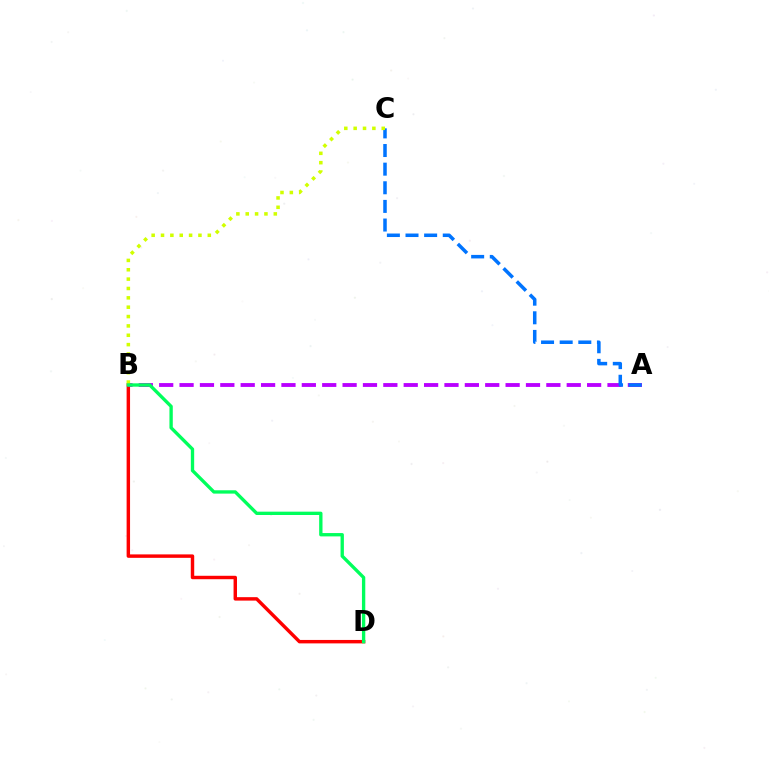{('B', 'D'): [{'color': '#ff0000', 'line_style': 'solid', 'thickness': 2.48}, {'color': '#00ff5c', 'line_style': 'solid', 'thickness': 2.4}], ('A', 'B'): [{'color': '#b900ff', 'line_style': 'dashed', 'thickness': 2.77}], ('A', 'C'): [{'color': '#0074ff', 'line_style': 'dashed', 'thickness': 2.53}], ('B', 'C'): [{'color': '#d1ff00', 'line_style': 'dotted', 'thickness': 2.54}]}